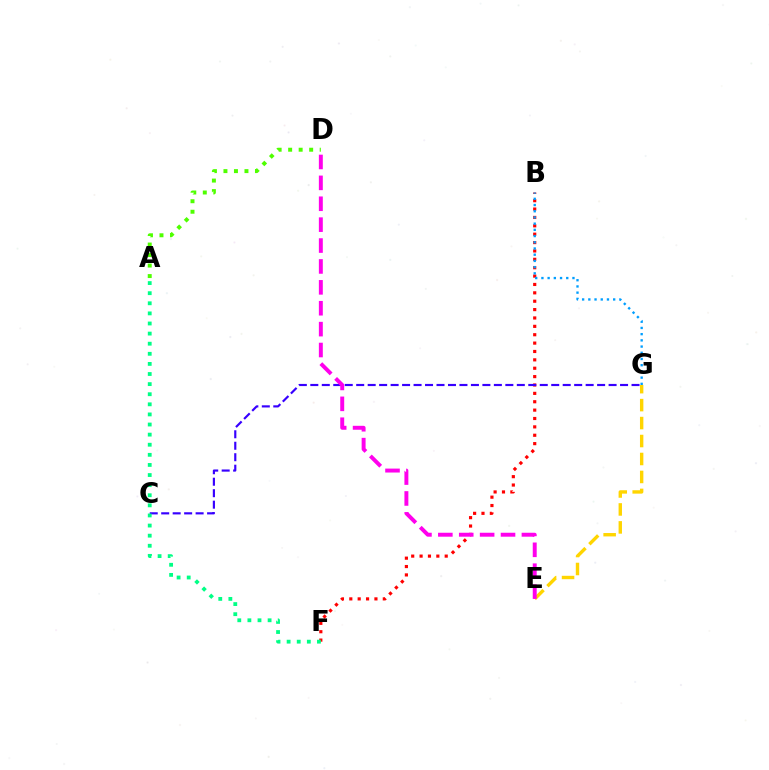{('E', 'G'): [{'color': '#ffd500', 'line_style': 'dashed', 'thickness': 2.44}], ('B', 'F'): [{'color': '#ff0000', 'line_style': 'dotted', 'thickness': 2.28}], ('C', 'G'): [{'color': '#3700ff', 'line_style': 'dashed', 'thickness': 1.56}], ('A', 'F'): [{'color': '#00ff86', 'line_style': 'dotted', 'thickness': 2.75}], ('D', 'E'): [{'color': '#ff00ed', 'line_style': 'dashed', 'thickness': 2.84}], ('A', 'D'): [{'color': '#4fff00', 'line_style': 'dotted', 'thickness': 2.86}], ('B', 'G'): [{'color': '#009eff', 'line_style': 'dotted', 'thickness': 1.69}]}